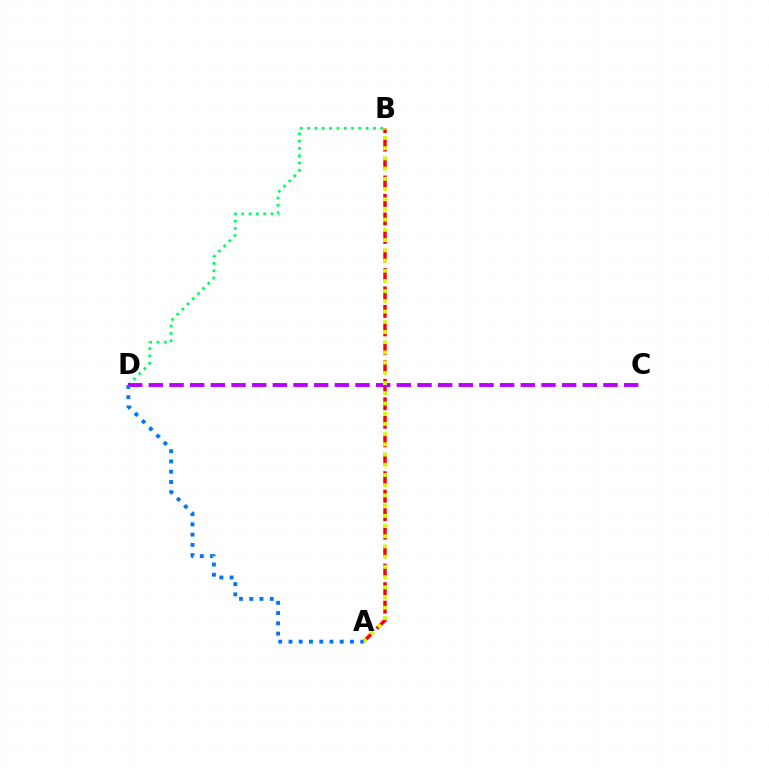{('A', 'B'): [{'color': '#ff0000', 'line_style': 'dashed', 'thickness': 2.51}, {'color': '#d1ff00', 'line_style': 'dotted', 'thickness': 2.77}], ('B', 'D'): [{'color': '#00ff5c', 'line_style': 'dotted', 'thickness': 1.99}], ('C', 'D'): [{'color': '#b900ff', 'line_style': 'dashed', 'thickness': 2.81}], ('A', 'D'): [{'color': '#0074ff', 'line_style': 'dotted', 'thickness': 2.79}]}